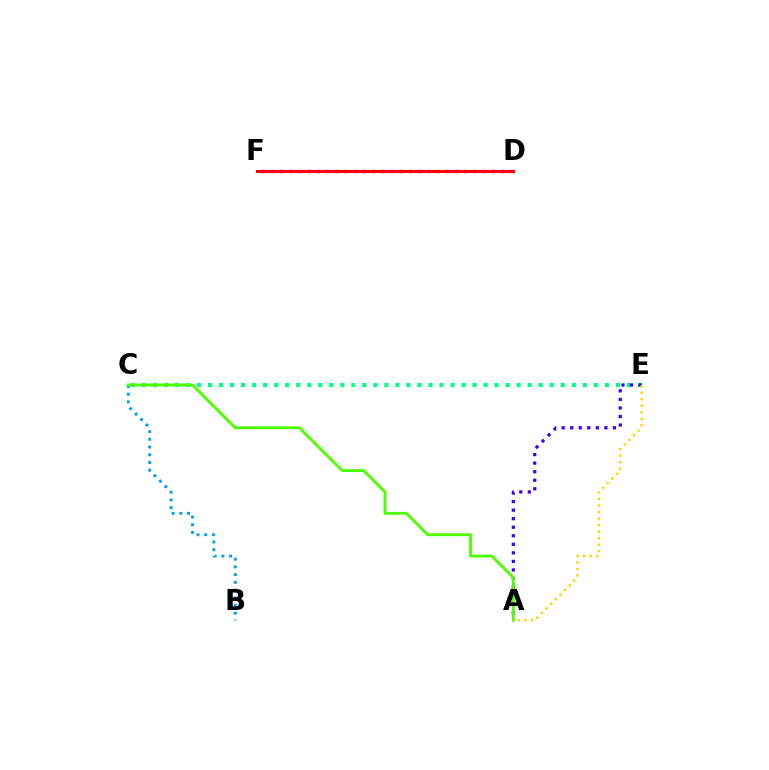{('C', 'E'): [{'color': '#00ff86', 'line_style': 'dotted', 'thickness': 2.99}], ('D', 'F'): [{'color': '#ff00ed', 'line_style': 'dotted', 'thickness': 2.5}, {'color': '#ff0000', 'line_style': 'solid', 'thickness': 2.17}], ('B', 'C'): [{'color': '#009eff', 'line_style': 'dotted', 'thickness': 2.1}], ('A', 'E'): [{'color': '#3700ff', 'line_style': 'dotted', 'thickness': 2.32}, {'color': '#ffd500', 'line_style': 'dotted', 'thickness': 1.77}], ('A', 'C'): [{'color': '#4fff00', 'line_style': 'solid', 'thickness': 2.09}]}